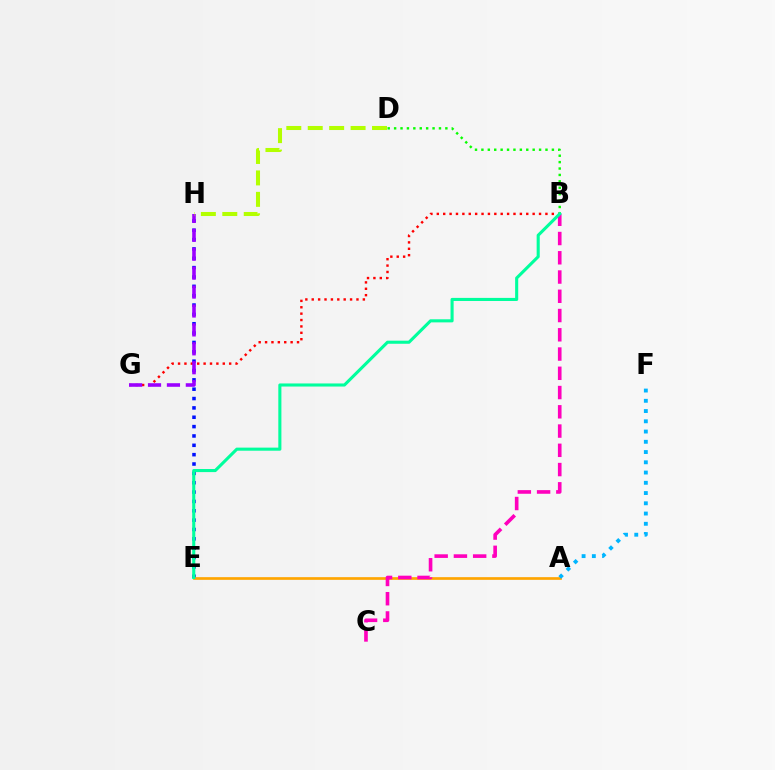{('E', 'H'): [{'color': '#0010ff', 'line_style': 'dotted', 'thickness': 2.54}], ('B', 'G'): [{'color': '#ff0000', 'line_style': 'dotted', 'thickness': 1.74}], ('A', 'E'): [{'color': '#ffa500', 'line_style': 'solid', 'thickness': 1.94}], ('G', 'H'): [{'color': '#9b00ff', 'line_style': 'dashed', 'thickness': 2.57}], ('D', 'H'): [{'color': '#b3ff00', 'line_style': 'dashed', 'thickness': 2.91}], ('B', 'D'): [{'color': '#08ff00', 'line_style': 'dotted', 'thickness': 1.74}], ('B', 'C'): [{'color': '#ff00bd', 'line_style': 'dashed', 'thickness': 2.62}], ('B', 'E'): [{'color': '#00ff9d', 'line_style': 'solid', 'thickness': 2.22}], ('A', 'F'): [{'color': '#00b5ff', 'line_style': 'dotted', 'thickness': 2.78}]}